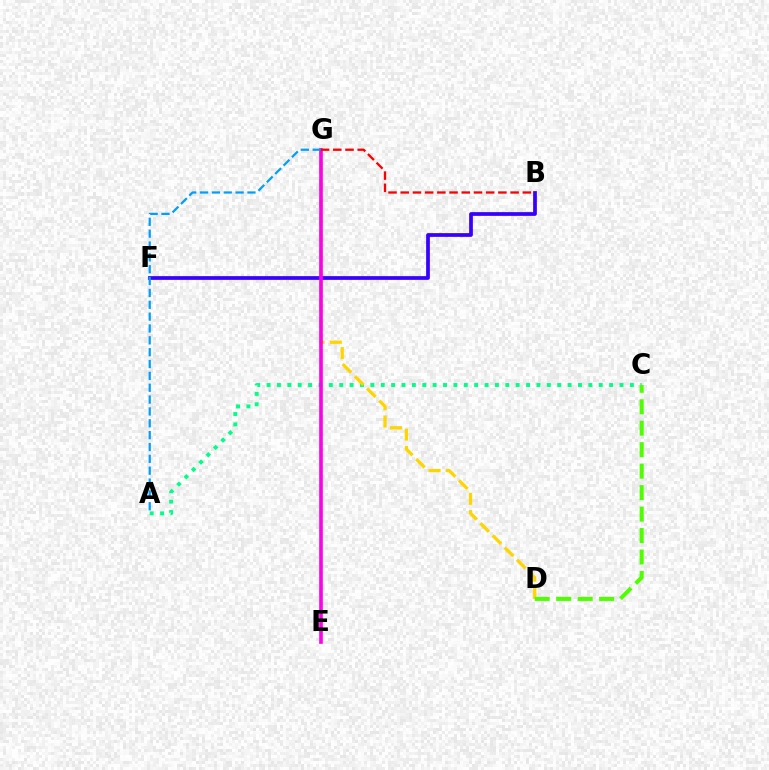{('A', 'C'): [{'color': '#00ff86', 'line_style': 'dotted', 'thickness': 2.82}], ('D', 'G'): [{'color': '#ffd500', 'line_style': 'dashed', 'thickness': 2.34}], ('B', 'F'): [{'color': '#3700ff', 'line_style': 'solid', 'thickness': 2.69}], ('E', 'G'): [{'color': '#ff00ed', 'line_style': 'solid', 'thickness': 2.61}], ('A', 'G'): [{'color': '#009eff', 'line_style': 'dashed', 'thickness': 1.61}], ('B', 'G'): [{'color': '#ff0000', 'line_style': 'dashed', 'thickness': 1.66}], ('C', 'D'): [{'color': '#4fff00', 'line_style': 'dashed', 'thickness': 2.92}]}